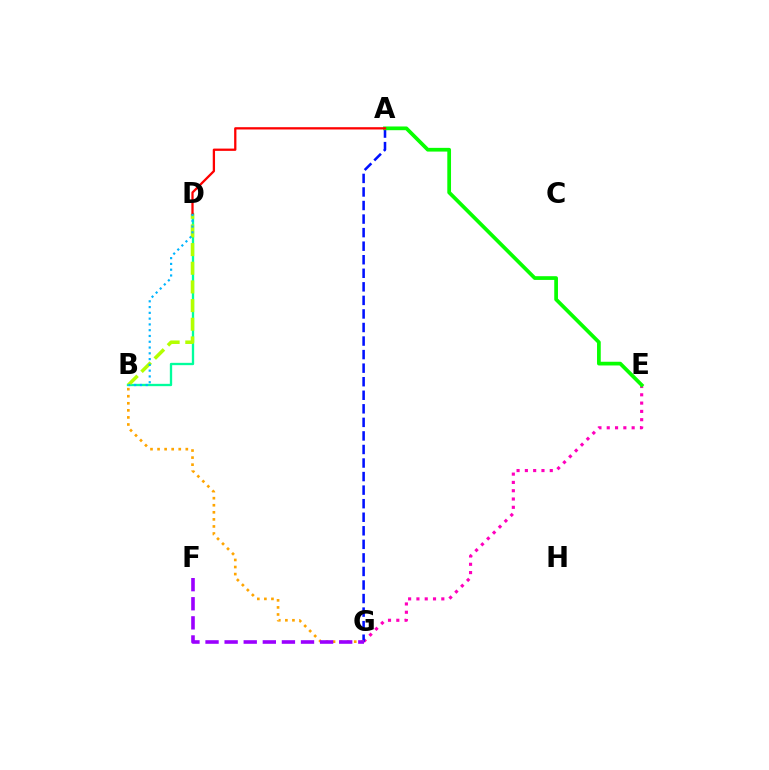{('B', 'D'): [{'color': '#00ff9d', 'line_style': 'solid', 'thickness': 1.67}, {'color': '#b3ff00', 'line_style': 'dashed', 'thickness': 2.54}, {'color': '#00b5ff', 'line_style': 'dotted', 'thickness': 1.57}], ('E', 'G'): [{'color': '#ff00bd', 'line_style': 'dotted', 'thickness': 2.26}], ('A', 'G'): [{'color': '#0010ff', 'line_style': 'dashed', 'thickness': 1.84}], ('A', 'E'): [{'color': '#08ff00', 'line_style': 'solid', 'thickness': 2.68}], ('B', 'G'): [{'color': '#ffa500', 'line_style': 'dotted', 'thickness': 1.92}], ('F', 'G'): [{'color': '#9b00ff', 'line_style': 'dashed', 'thickness': 2.59}], ('A', 'D'): [{'color': '#ff0000', 'line_style': 'solid', 'thickness': 1.64}]}